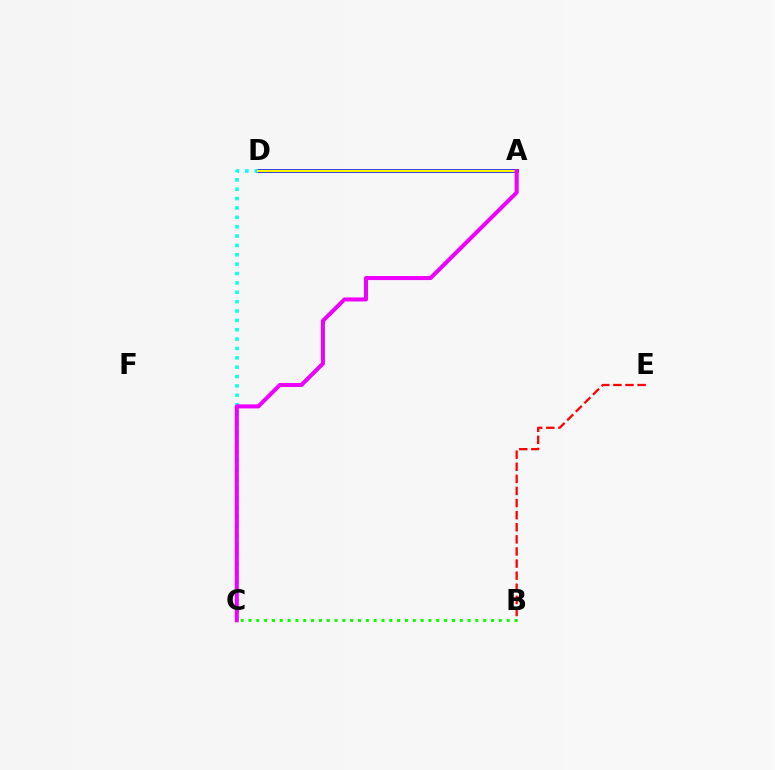{('B', 'C'): [{'color': '#08ff00', 'line_style': 'dotted', 'thickness': 2.13}], ('A', 'D'): [{'color': '#0010ff', 'line_style': 'solid', 'thickness': 2.74}, {'color': '#fcf500', 'line_style': 'solid', 'thickness': 1.65}], ('B', 'E'): [{'color': '#ff0000', 'line_style': 'dashed', 'thickness': 1.64}], ('C', 'D'): [{'color': '#00fff6', 'line_style': 'dotted', 'thickness': 2.54}], ('A', 'C'): [{'color': '#ee00ff', 'line_style': 'solid', 'thickness': 2.9}]}